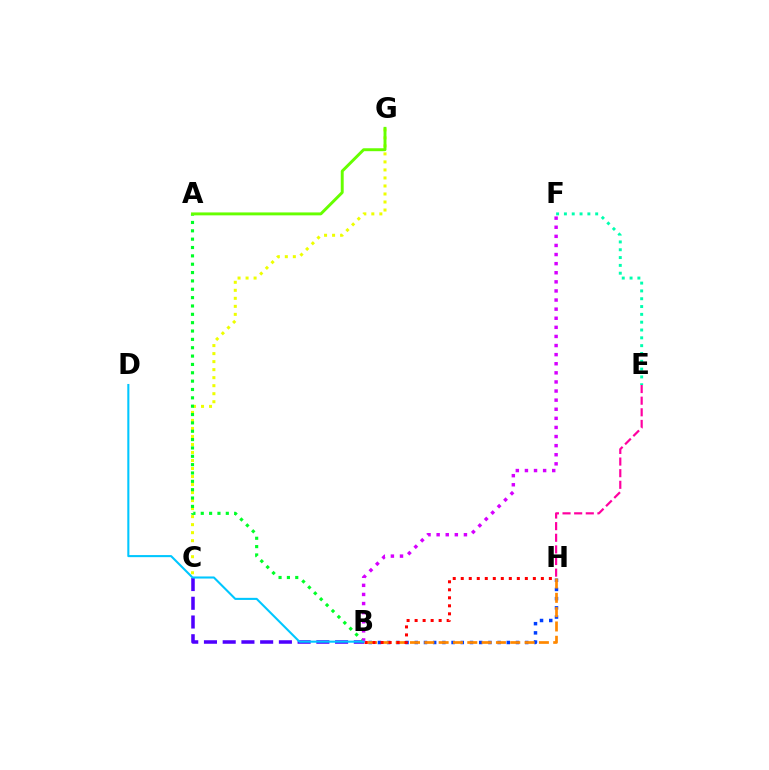{('B', 'H'): [{'color': '#003fff', 'line_style': 'dotted', 'thickness': 2.5}, {'color': '#ff8800', 'line_style': 'dashed', 'thickness': 1.95}, {'color': '#ff0000', 'line_style': 'dotted', 'thickness': 2.18}], ('C', 'G'): [{'color': '#eeff00', 'line_style': 'dotted', 'thickness': 2.18}], ('B', 'C'): [{'color': '#4f00ff', 'line_style': 'dashed', 'thickness': 2.54}], ('E', 'F'): [{'color': '#00ffaf', 'line_style': 'dotted', 'thickness': 2.12}], ('A', 'B'): [{'color': '#00ff27', 'line_style': 'dotted', 'thickness': 2.27}], ('E', 'H'): [{'color': '#ff00a0', 'line_style': 'dashed', 'thickness': 1.58}], ('A', 'G'): [{'color': '#66ff00', 'line_style': 'solid', 'thickness': 2.11}], ('B', 'F'): [{'color': '#d600ff', 'line_style': 'dotted', 'thickness': 2.47}], ('B', 'D'): [{'color': '#00c7ff', 'line_style': 'solid', 'thickness': 1.5}]}